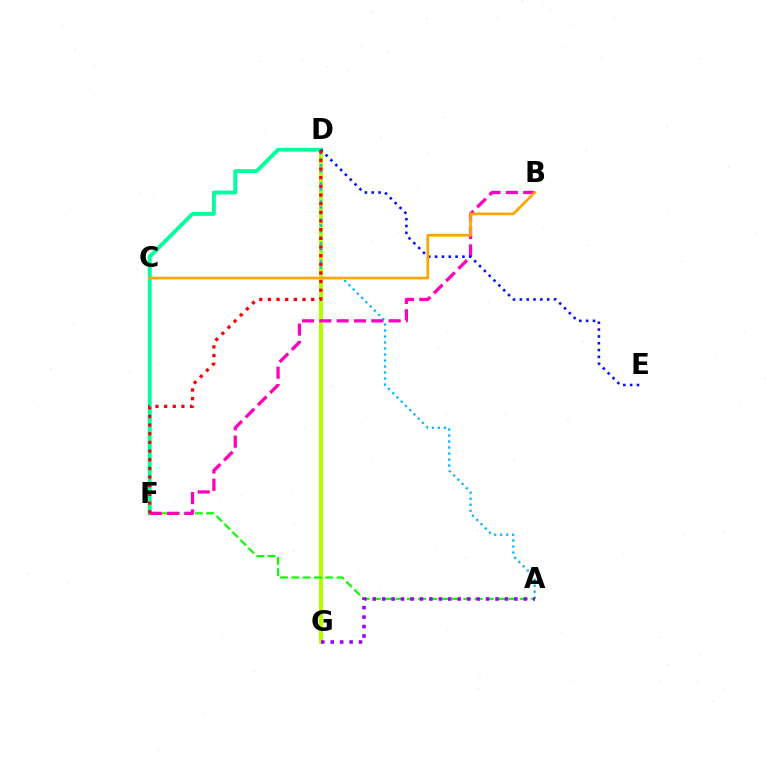{('D', 'G'): [{'color': '#b3ff00', 'line_style': 'solid', 'thickness': 2.87}], ('D', 'F'): [{'color': '#00ff9d', 'line_style': 'solid', 'thickness': 2.78}, {'color': '#ff0000', 'line_style': 'dotted', 'thickness': 2.35}], ('A', 'F'): [{'color': '#08ff00', 'line_style': 'dashed', 'thickness': 1.54}], ('A', 'D'): [{'color': '#00b5ff', 'line_style': 'dotted', 'thickness': 1.63}], ('B', 'F'): [{'color': '#ff00bd', 'line_style': 'dashed', 'thickness': 2.35}], ('D', 'E'): [{'color': '#0010ff', 'line_style': 'dotted', 'thickness': 1.86}], ('A', 'G'): [{'color': '#9b00ff', 'line_style': 'dotted', 'thickness': 2.57}], ('B', 'C'): [{'color': '#ffa500', 'line_style': 'solid', 'thickness': 1.95}]}